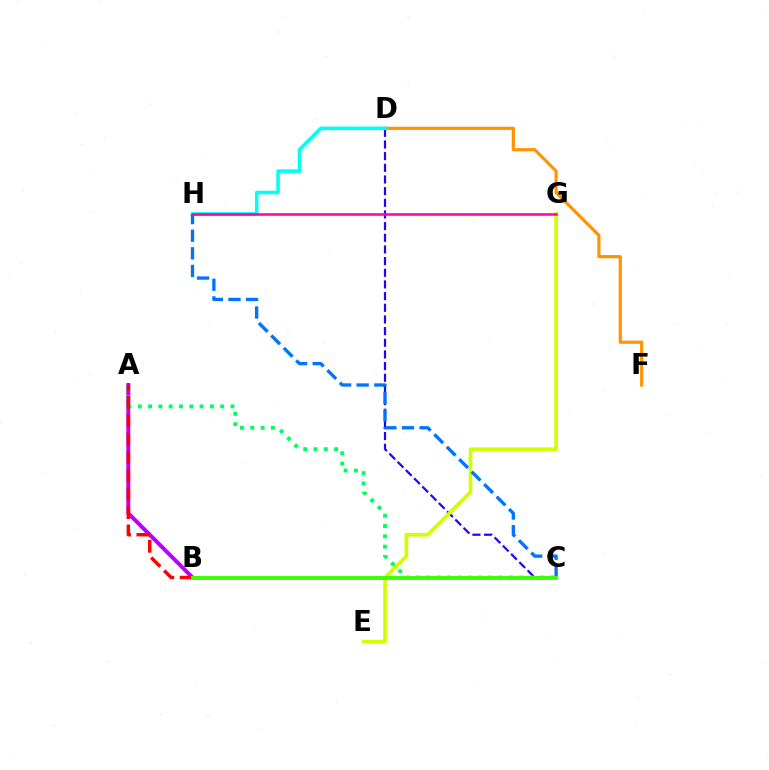{('C', 'D'): [{'color': '#2500ff', 'line_style': 'dashed', 'thickness': 1.58}], ('A', 'B'): [{'color': '#b900ff', 'line_style': 'solid', 'thickness': 2.85}, {'color': '#ff0000', 'line_style': 'dashed', 'thickness': 2.49}], ('E', 'G'): [{'color': '#d1ff00', 'line_style': 'solid', 'thickness': 2.62}], ('A', 'C'): [{'color': '#00ff5c', 'line_style': 'dotted', 'thickness': 2.8}], ('D', 'F'): [{'color': '#ff9400', 'line_style': 'solid', 'thickness': 2.3}], ('D', 'H'): [{'color': '#00fff6', 'line_style': 'solid', 'thickness': 2.55}], ('C', 'H'): [{'color': '#0074ff', 'line_style': 'dashed', 'thickness': 2.39}], ('G', 'H'): [{'color': '#ff00ac', 'line_style': 'solid', 'thickness': 1.82}], ('B', 'C'): [{'color': '#3dff00', 'line_style': 'solid', 'thickness': 2.81}]}